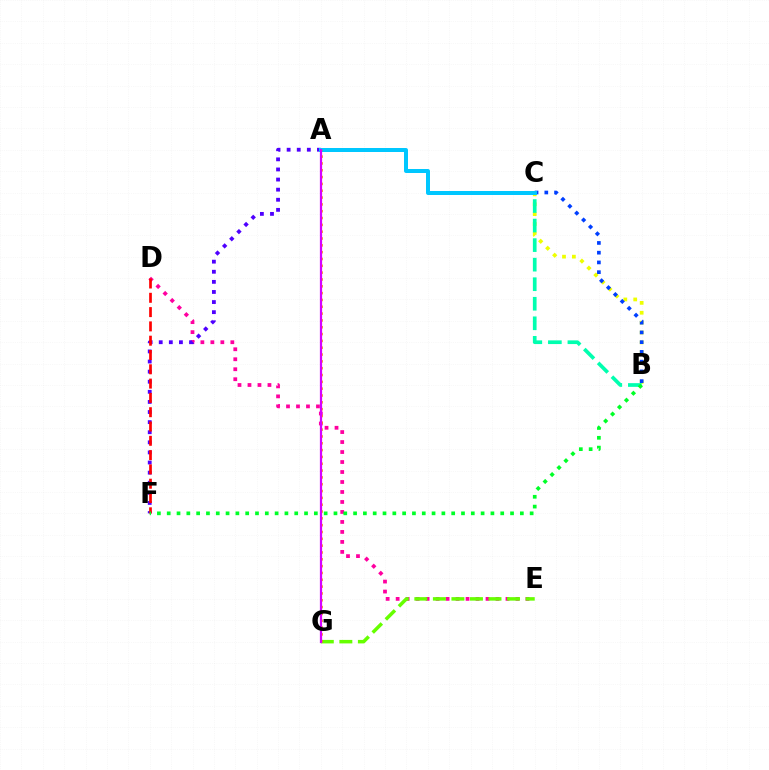{('B', 'C'): [{'color': '#eeff00', 'line_style': 'dotted', 'thickness': 2.68}, {'color': '#00ffaf', 'line_style': 'dashed', 'thickness': 2.65}, {'color': '#003fff', 'line_style': 'dotted', 'thickness': 2.65}], ('D', 'E'): [{'color': '#ff00a0', 'line_style': 'dotted', 'thickness': 2.71}], ('E', 'G'): [{'color': '#66ff00', 'line_style': 'dashed', 'thickness': 2.52}], ('A', 'F'): [{'color': '#4f00ff', 'line_style': 'dotted', 'thickness': 2.74}], ('D', 'F'): [{'color': '#ff0000', 'line_style': 'dashed', 'thickness': 1.94}], ('A', 'C'): [{'color': '#00c7ff', 'line_style': 'solid', 'thickness': 2.87}], ('A', 'G'): [{'color': '#ff8800', 'line_style': 'dotted', 'thickness': 1.85}, {'color': '#d600ff', 'line_style': 'solid', 'thickness': 1.6}], ('B', 'F'): [{'color': '#00ff27', 'line_style': 'dotted', 'thickness': 2.67}]}